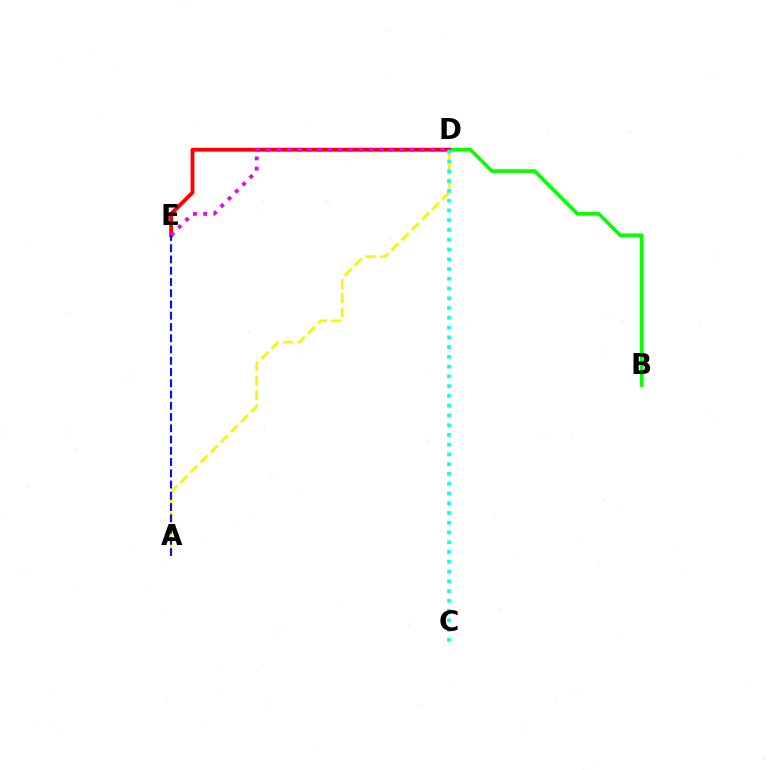{('B', 'D'): [{'color': '#08ff00', 'line_style': 'solid', 'thickness': 2.65}], ('D', 'E'): [{'color': '#ff0000', 'line_style': 'solid', 'thickness': 2.75}, {'color': '#ee00ff', 'line_style': 'dotted', 'thickness': 2.78}], ('A', 'D'): [{'color': '#fcf500', 'line_style': 'dashed', 'thickness': 1.94}], ('A', 'E'): [{'color': '#0010ff', 'line_style': 'dashed', 'thickness': 1.53}], ('C', 'D'): [{'color': '#00fff6', 'line_style': 'dotted', 'thickness': 2.65}]}